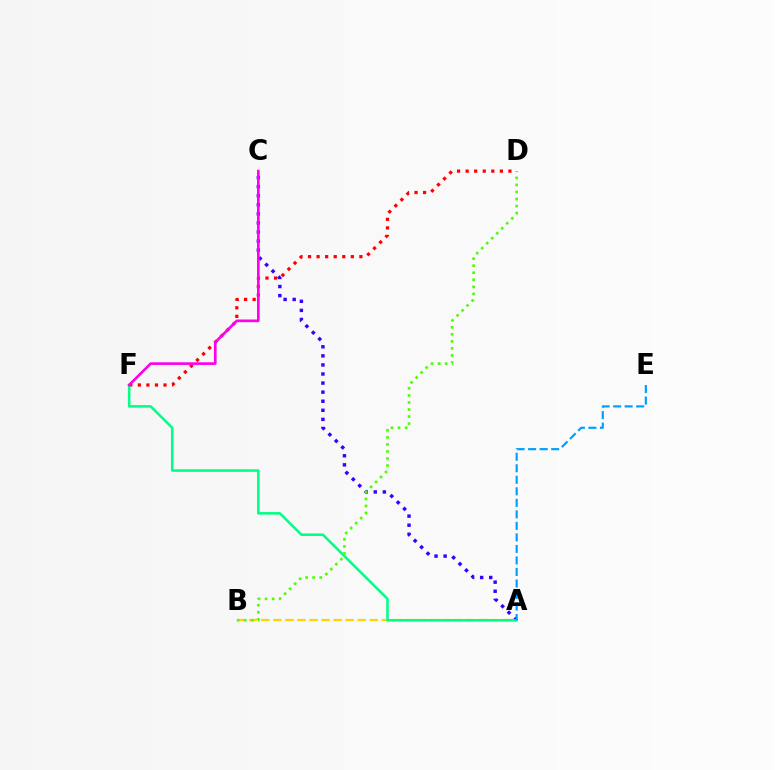{('D', 'F'): [{'color': '#ff0000', 'line_style': 'dotted', 'thickness': 2.33}], ('A', 'B'): [{'color': '#ffd500', 'line_style': 'dashed', 'thickness': 1.64}], ('A', 'C'): [{'color': '#3700ff', 'line_style': 'dotted', 'thickness': 2.46}], ('A', 'F'): [{'color': '#00ff86', 'line_style': 'solid', 'thickness': 1.83}], ('A', 'E'): [{'color': '#009eff', 'line_style': 'dashed', 'thickness': 1.57}], ('B', 'D'): [{'color': '#4fff00', 'line_style': 'dotted', 'thickness': 1.92}], ('C', 'F'): [{'color': '#ff00ed', 'line_style': 'solid', 'thickness': 1.92}]}